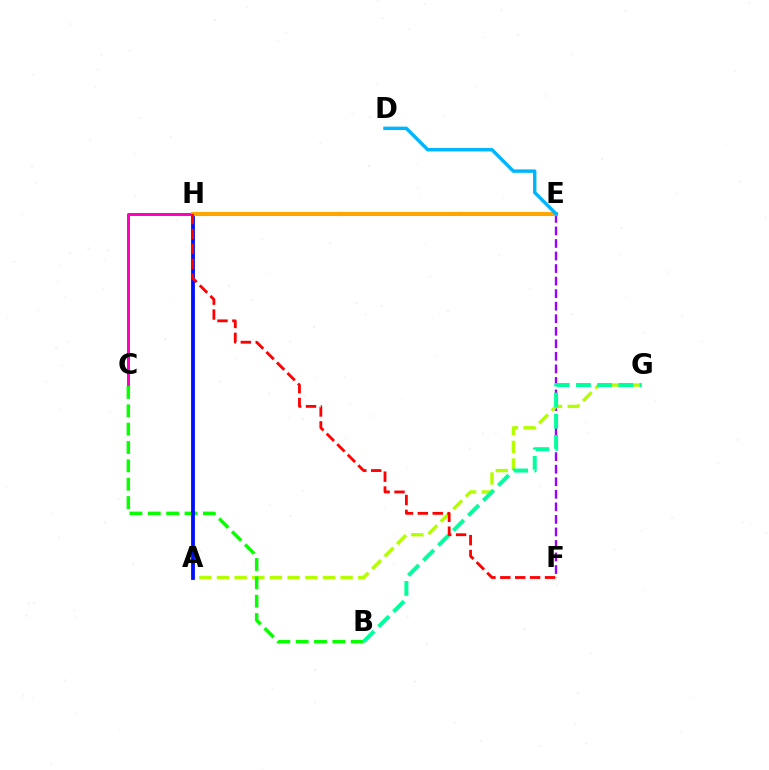{('C', 'H'): [{'color': '#ff00bd', 'line_style': 'solid', 'thickness': 2.14}], ('E', 'F'): [{'color': '#9b00ff', 'line_style': 'dashed', 'thickness': 1.7}], ('A', 'G'): [{'color': '#b3ff00', 'line_style': 'dashed', 'thickness': 2.4}], ('B', 'C'): [{'color': '#08ff00', 'line_style': 'dashed', 'thickness': 2.49}], ('A', 'H'): [{'color': '#0010ff', 'line_style': 'solid', 'thickness': 2.74}], ('B', 'G'): [{'color': '#00ff9d', 'line_style': 'dashed', 'thickness': 2.88}], ('E', 'H'): [{'color': '#ffa500', 'line_style': 'solid', 'thickness': 2.93}], ('F', 'H'): [{'color': '#ff0000', 'line_style': 'dashed', 'thickness': 2.02}], ('D', 'E'): [{'color': '#00b5ff', 'line_style': 'solid', 'thickness': 2.47}]}